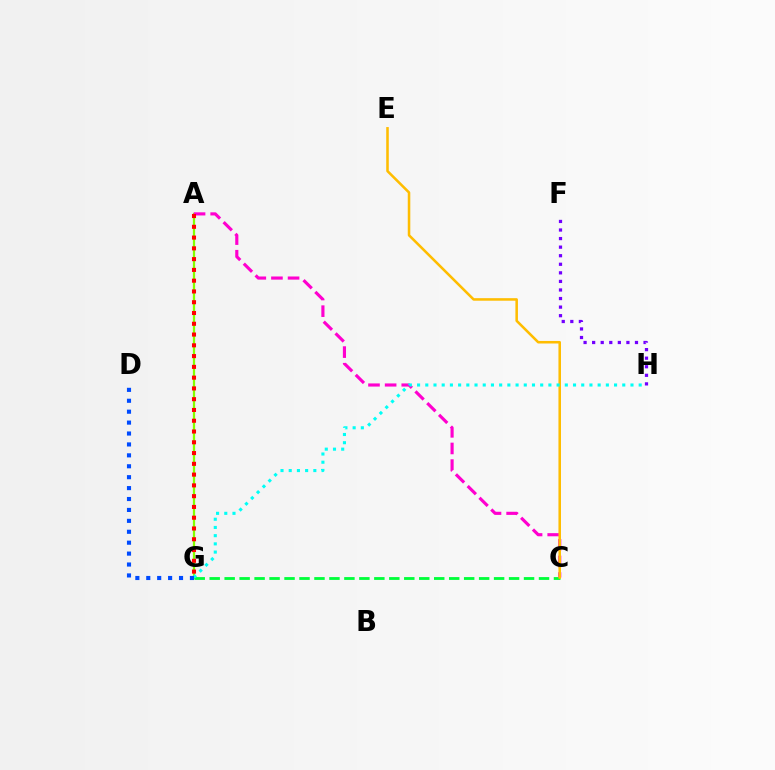{('A', 'G'): [{'color': '#84ff00', 'line_style': 'solid', 'thickness': 1.63}, {'color': '#ff0000', 'line_style': 'dotted', 'thickness': 2.93}], ('A', 'C'): [{'color': '#ff00cf', 'line_style': 'dashed', 'thickness': 2.26}], ('C', 'G'): [{'color': '#00ff39', 'line_style': 'dashed', 'thickness': 2.03}], ('C', 'E'): [{'color': '#ffbd00', 'line_style': 'solid', 'thickness': 1.83}], ('F', 'H'): [{'color': '#7200ff', 'line_style': 'dotted', 'thickness': 2.33}], ('G', 'H'): [{'color': '#00fff6', 'line_style': 'dotted', 'thickness': 2.23}], ('D', 'G'): [{'color': '#004bff', 'line_style': 'dotted', 'thickness': 2.97}]}